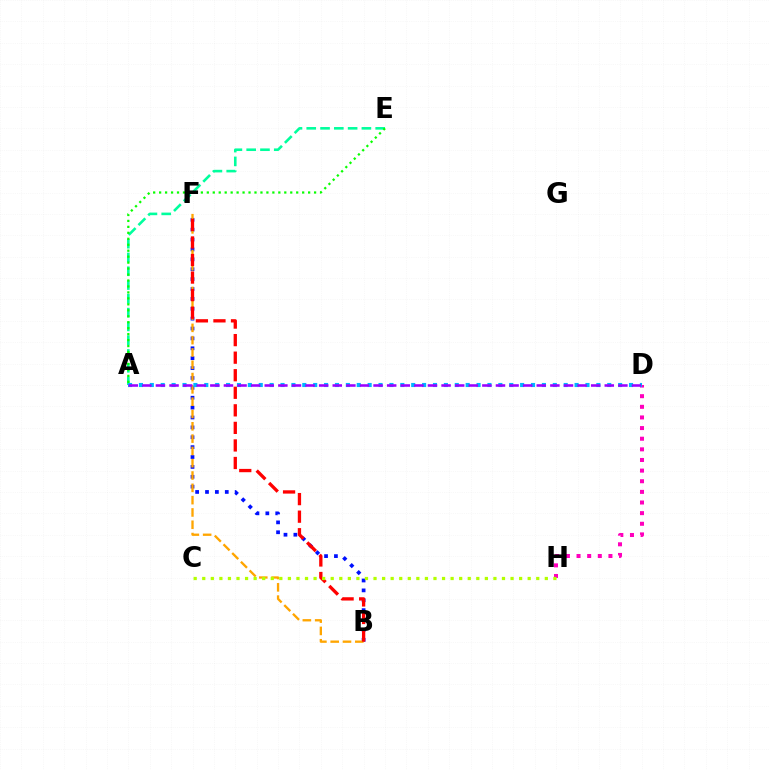{('A', 'E'): [{'color': '#00ff9d', 'line_style': 'dashed', 'thickness': 1.87}, {'color': '#08ff00', 'line_style': 'dotted', 'thickness': 1.62}], ('D', 'H'): [{'color': '#ff00bd', 'line_style': 'dotted', 'thickness': 2.89}], ('B', 'F'): [{'color': '#0010ff', 'line_style': 'dotted', 'thickness': 2.69}, {'color': '#ffa500', 'line_style': 'dashed', 'thickness': 1.67}, {'color': '#ff0000', 'line_style': 'dashed', 'thickness': 2.38}], ('C', 'H'): [{'color': '#b3ff00', 'line_style': 'dotted', 'thickness': 2.33}], ('A', 'D'): [{'color': '#00b5ff', 'line_style': 'dotted', 'thickness': 2.96}, {'color': '#9b00ff', 'line_style': 'dashed', 'thickness': 1.85}]}